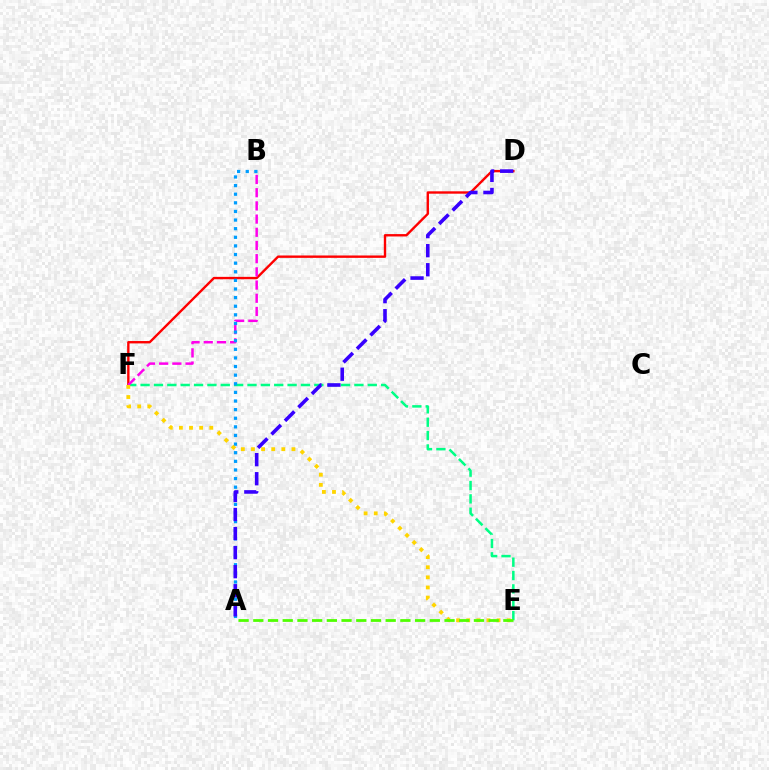{('D', 'F'): [{'color': '#ff0000', 'line_style': 'solid', 'thickness': 1.71}], ('E', 'F'): [{'color': '#00ff86', 'line_style': 'dashed', 'thickness': 1.82}, {'color': '#ffd500', 'line_style': 'dotted', 'thickness': 2.75}], ('B', 'F'): [{'color': '#ff00ed', 'line_style': 'dashed', 'thickness': 1.79}], ('A', 'B'): [{'color': '#009eff', 'line_style': 'dotted', 'thickness': 2.34}], ('A', 'D'): [{'color': '#3700ff', 'line_style': 'dashed', 'thickness': 2.59}], ('A', 'E'): [{'color': '#4fff00', 'line_style': 'dashed', 'thickness': 2.0}]}